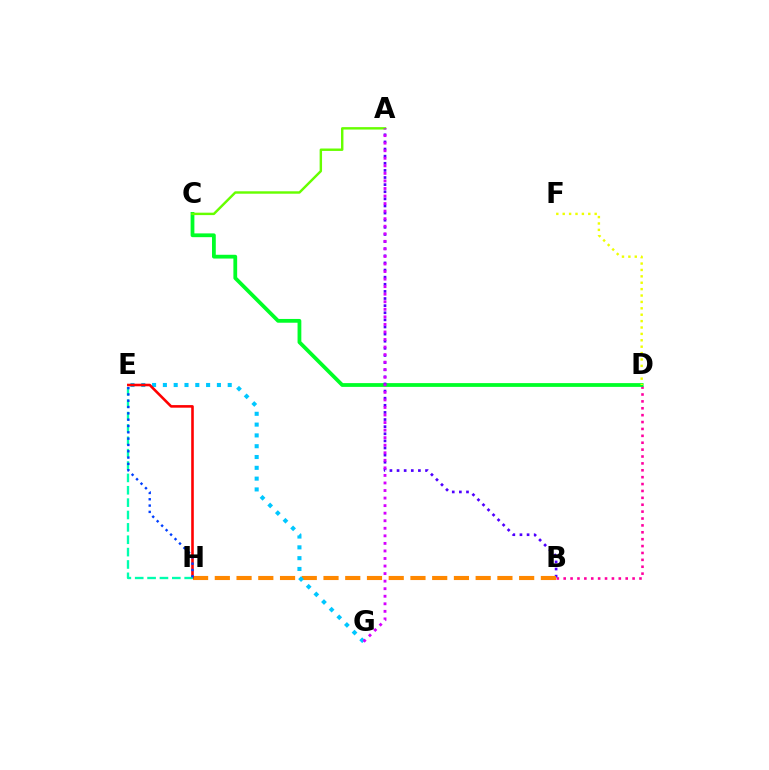{('B', 'D'): [{'color': '#ff00a0', 'line_style': 'dotted', 'thickness': 1.87}], ('C', 'D'): [{'color': '#00ff27', 'line_style': 'solid', 'thickness': 2.72}], ('A', 'B'): [{'color': '#4f00ff', 'line_style': 'dotted', 'thickness': 1.93}], ('B', 'H'): [{'color': '#ff8800', 'line_style': 'dashed', 'thickness': 2.95}], ('E', 'G'): [{'color': '#00c7ff', 'line_style': 'dotted', 'thickness': 2.94}], ('A', 'C'): [{'color': '#66ff00', 'line_style': 'solid', 'thickness': 1.75}], ('E', 'H'): [{'color': '#ff0000', 'line_style': 'solid', 'thickness': 1.87}, {'color': '#00ffaf', 'line_style': 'dashed', 'thickness': 1.68}, {'color': '#003fff', 'line_style': 'dotted', 'thickness': 1.72}], ('A', 'G'): [{'color': '#d600ff', 'line_style': 'dotted', 'thickness': 2.05}], ('D', 'F'): [{'color': '#eeff00', 'line_style': 'dotted', 'thickness': 1.74}]}